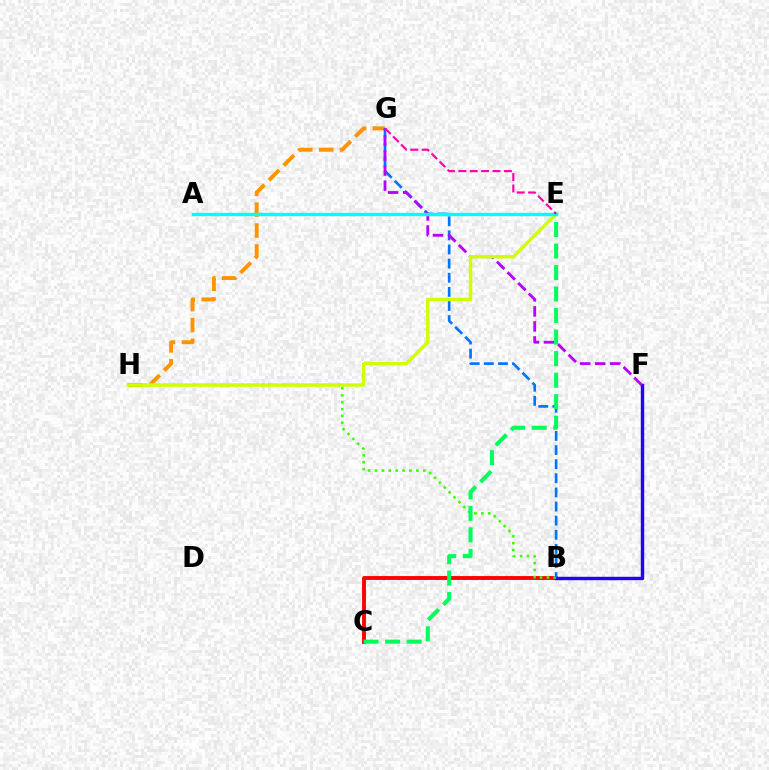{('B', 'C'): [{'color': '#ff0000', 'line_style': 'solid', 'thickness': 2.79}], ('B', 'F'): [{'color': '#2500ff', 'line_style': 'solid', 'thickness': 2.46}], ('G', 'H'): [{'color': '#ff9400', 'line_style': 'dashed', 'thickness': 2.84}], ('B', 'H'): [{'color': '#3dff00', 'line_style': 'dotted', 'thickness': 1.87}], ('B', 'G'): [{'color': '#0074ff', 'line_style': 'dashed', 'thickness': 1.92}], ('F', 'G'): [{'color': '#b900ff', 'line_style': 'dashed', 'thickness': 2.04}], ('E', 'H'): [{'color': '#d1ff00', 'line_style': 'solid', 'thickness': 2.46}], ('C', 'E'): [{'color': '#00ff5c', 'line_style': 'dashed', 'thickness': 2.92}], ('A', 'E'): [{'color': '#00fff6', 'line_style': 'solid', 'thickness': 2.45}], ('E', 'G'): [{'color': '#ff00ac', 'line_style': 'dashed', 'thickness': 1.55}]}